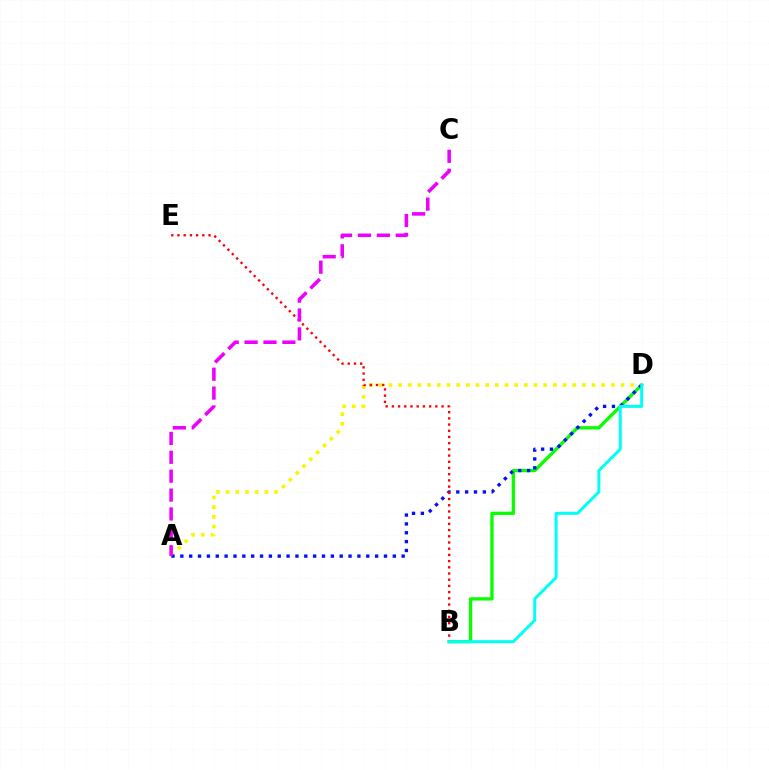{('B', 'D'): [{'color': '#08ff00', 'line_style': 'solid', 'thickness': 2.38}, {'color': '#00fff6', 'line_style': 'solid', 'thickness': 2.16}], ('A', 'D'): [{'color': '#fcf500', 'line_style': 'dotted', 'thickness': 2.63}, {'color': '#0010ff', 'line_style': 'dotted', 'thickness': 2.41}], ('B', 'E'): [{'color': '#ff0000', 'line_style': 'dotted', 'thickness': 1.69}], ('A', 'C'): [{'color': '#ee00ff', 'line_style': 'dashed', 'thickness': 2.57}]}